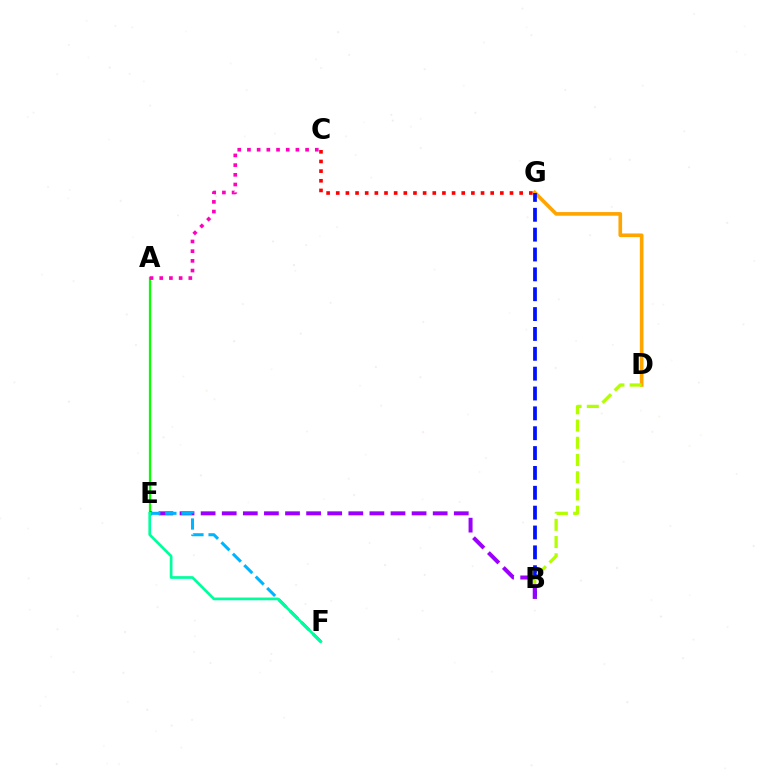{('D', 'G'): [{'color': '#ffa500', 'line_style': 'solid', 'thickness': 2.62}], ('B', 'G'): [{'color': '#0010ff', 'line_style': 'dashed', 'thickness': 2.7}], ('B', 'D'): [{'color': '#b3ff00', 'line_style': 'dashed', 'thickness': 2.34}], ('A', 'E'): [{'color': '#08ff00', 'line_style': 'solid', 'thickness': 1.62}], ('B', 'E'): [{'color': '#9b00ff', 'line_style': 'dashed', 'thickness': 2.87}], ('E', 'F'): [{'color': '#00b5ff', 'line_style': 'dashed', 'thickness': 2.19}, {'color': '#00ff9d', 'line_style': 'solid', 'thickness': 1.95}], ('C', 'G'): [{'color': '#ff0000', 'line_style': 'dotted', 'thickness': 2.62}], ('A', 'C'): [{'color': '#ff00bd', 'line_style': 'dotted', 'thickness': 2.63}]}